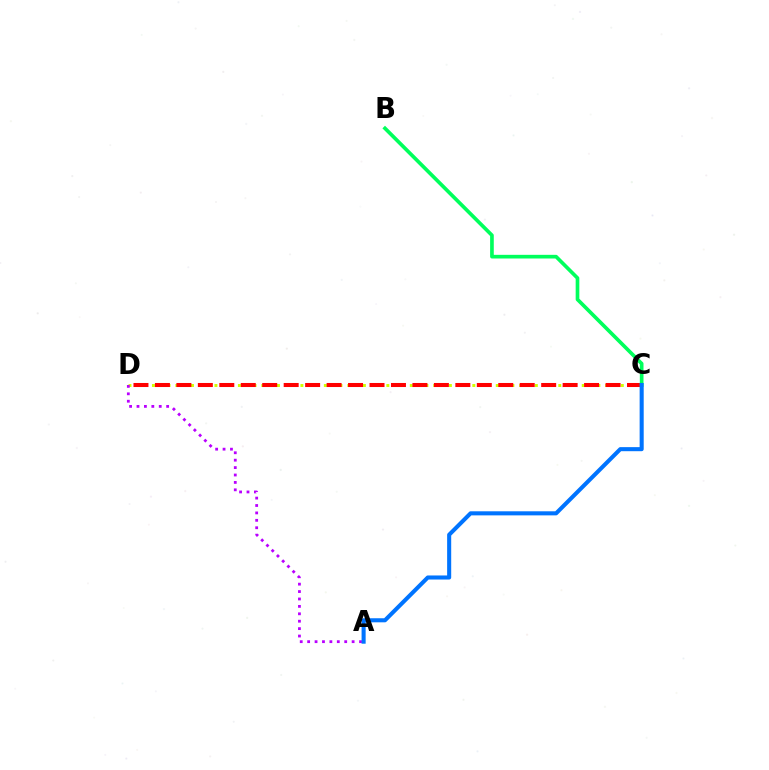{('C', 'D'): [{'color': '#d1ff00', 'line_style': 'dotted', 'thickness': 2.12}, {'color': '#ff0000', 'line_style': 'dashed', 'thickness': 2.92}], ('A', 'D'): [{'color': '#b900ff', 'line_style': 'dotted', 'thickness': 2.01}], ('B', 'C'): [{'color': '#00ff5c', 'line_style': 'solid', 'thickness': 2.64}], ('A', 'C'): [{'color': '#0074ff', 'line_style': 'solid', 'thickness': 2.93}]}